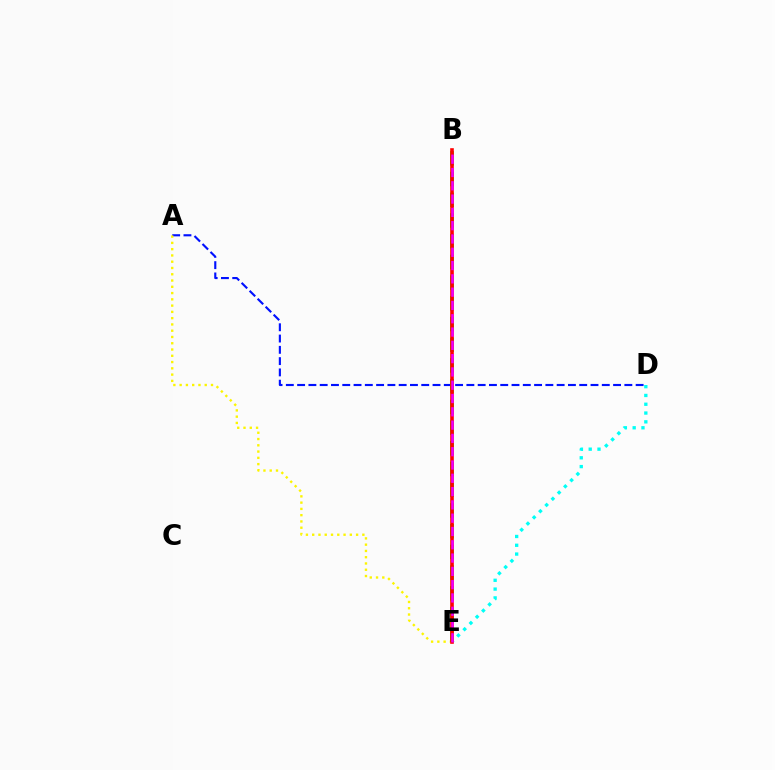{('D', 'E'): [{'color': '#00fff6', 'line_style': 'dotted', 'thickness': 2.39}], ('A', 'D'): [{'color': '#0010ff', 'line_style': 'dashed', 'thickness': 1.53}], ('A', 'E'): [{'color': '#fcf500', 'line_style': 'dotted', 'thickness': 1.7}], ('B', 'E'): [{'color': '#08ff00', 'line_style': 'dashed', 'thickness': 2.81}, {'color': '#ff0000', 'line_style': 'solid', 'thickness': 2.6}, {'color': '#ee00ff', 'line_style': 'dashed', 'thickness': 1.81}]}